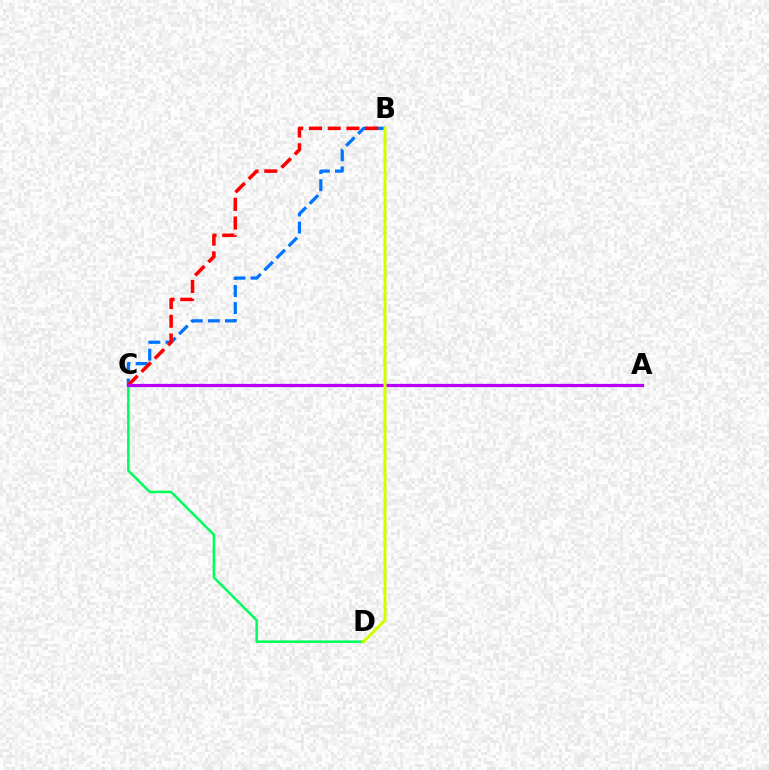{('B', 'C'): [{'color': '#0074ff', 'line_style': 'dashed', 'thickness': 2.32}, {'color': '#ff0000', 'line_style': 'dashed', 'thickness': 2.54}], ('C', 'D'): [{'color': '#00ff5c', 'line_style': 'solid', 'thickness': 1.82}], ('A', 'C'): [{'color': '#b900ff', 'line_style': 'solid', 'thickness': 2.32}], ('B', 'D'): [{'color': '#d1ff00', 'line_style': 'solid', 'thickness': 2.2}]}